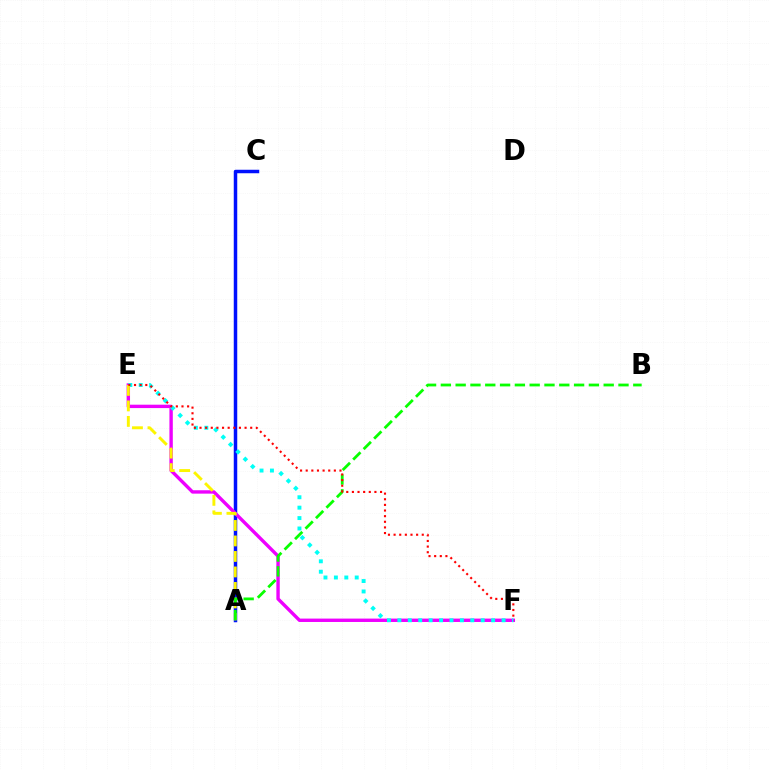{('A', 'C'): [{'color': '#0010ff', 'line_style': 'solid', 'thickness': 2.51}], ('E', 'F'): [{'color': '#ee00ff', 'line_style': 'solid', 'thickness': 2.44}, {'color': '#00fff6', 'line_style': 'dotted', 'thickness': 2.83}, {'color': '#ff0000', 'line_style': 'dotted', 'thickness': 1.53}], ('A', 'E'): [{'color': '#fcf500', 'line_style': 'dashed', 'thickness': 2.1}], ('A', 'B'): [{'color': '#08ff00', 'line_style': 'dashed', 'thickness': 2.01}]}